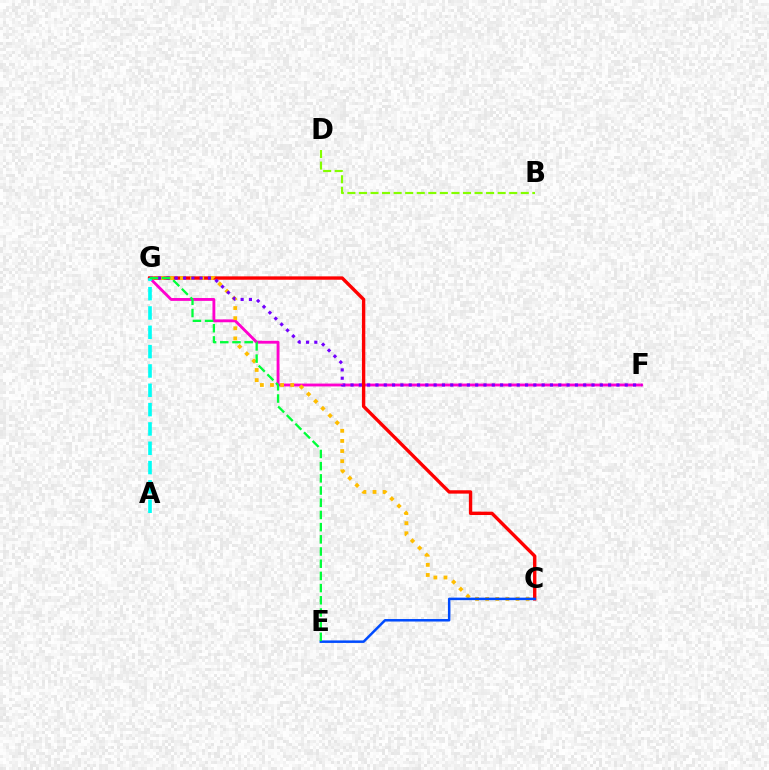{('F', 'G'): [{'color': '#ff00cf', 'line_style': 'solid', 'thickness': 2.06}, {'color': '#7200ff', 'line_style': 'dotted', 'thickness': 2.26}], ('C', 'G'): [{'color': '#ff0000', 'line_style': 'solid', 'thickness': 2.43}, {'color': '#ffbd00', 'line_style': 'dotted', 'thickness': 2.75}], ('C', 'E'): [{'color': '#004bff', 'line_style': 'solid', 'thickness': 1.8}], ('A', 'G'): [{'color': '#00fff6', 'line_style': 'dashed', 'thickness': 2.63}], ('B', 'D'): [{'color': '#84ff00', 'line_style': 'dashed', 'thickness': 1.57}], ('E', 'G'): [{'color': '#00ff39', 'line_style': 'dashed', 'thickness': 1.66}]}